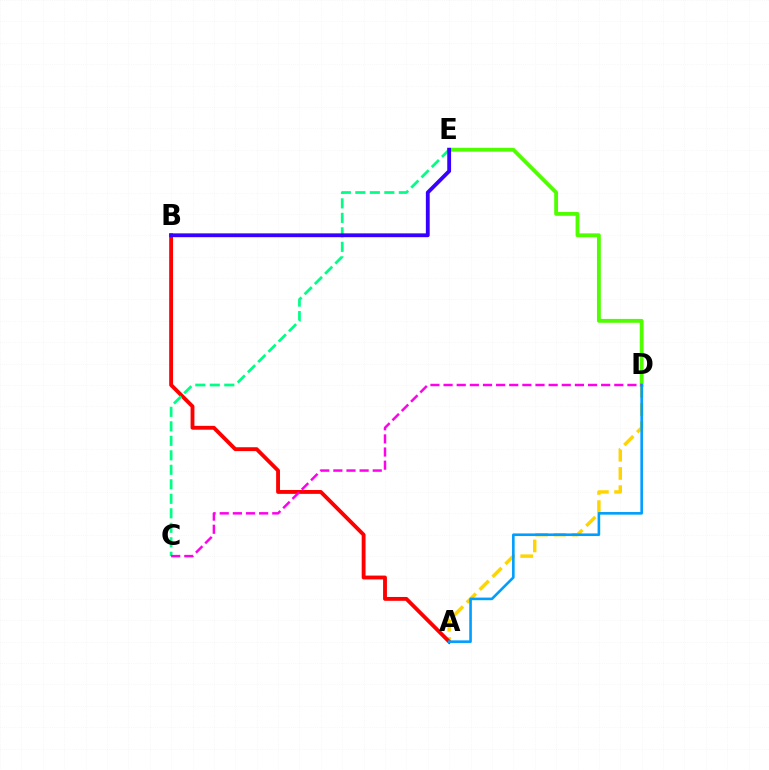{('A', 'D'): [{'color': '#ffd500', 'line_style': 'dashed', 'thickness': 2.47}, {'color': '#009eff', 'line_style': 'solid', 'thickness': 1.88}], ('D', 'E'): [{'color': '#4fff00', 'line_style': 'solid', 'thickness': 2.77}], ('A', 'B'): [{'color': '#ff0000', 'line_style': 'solid', 'thickness': 2.78}], ('C', 'E'): [{'color': '#00ff86', 'line_style': 'dashed', 'thickness': 1.97}], ('B', 'E'): [{'color': '#3700ff', 'line_style': 'solid', 'thickness': 2.76}], ('C', 'D'): [{'color': '#ff00ed', 'line_style': 'dashed', 'thickness': 1.78}]}